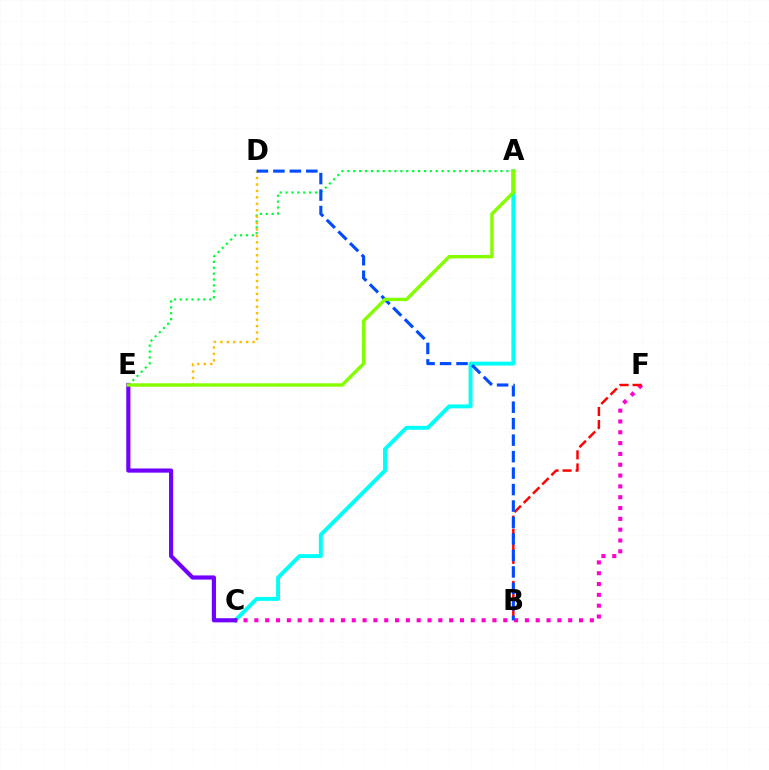{('A', 'E'): [{'color': '#00ff39', 'line_style': 'dotted', 'thickness': 1.6}, {'color': '#84ff00', 'line_style': 'solid', 'thickness': 2.46}], ('A', 'C'): [{'color': '#00fff6', 'line_style': 'solid', 'thickness': 2.82}], ('C', 'F'): [{'color': '#ff00cf', 'line_style': 'dotted', 'thickness': 2.94}], ('B', 'F'): [{'color': '#ff0000', 'line_style': 'dashed', 'thickness': 1.77}], ('D', 'E'): [{'color': '#ffbd00', 'line_style': 'dotted', 'thickness': 1.75}], ('C', 'E'): [{'color': '#7200ff', 'line_style': 'solid', 'thickness': 2.99}], ('B', 'D'): [{'color': '#004bff', 'line_style': 'dashed', 'thickness': 2.24}]}